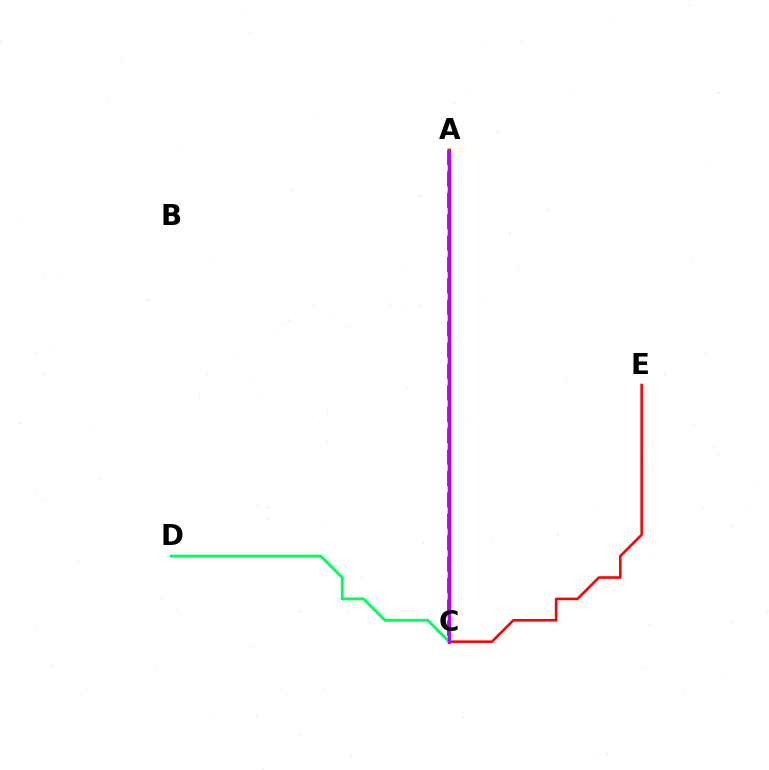{('A', 'C'): [{'color': '#d1ff00', 'line_style': 'solid', 'thickness': 2.71}, {'color': '#0074ff', 'line_style': 'dashed', 'thickness': 2.91}, {'color': '#b900ff', 'line_style': 'solid', 'thickness': 2.35}], ('C', 'E'): [{'color': '#ff0000', 'line_style': 'solid', 'thickness': 1.86}], ('C', 'D'): [{'color': '#00ff5c', 'line_style': 'solid', 'thickness': 2.07}]}